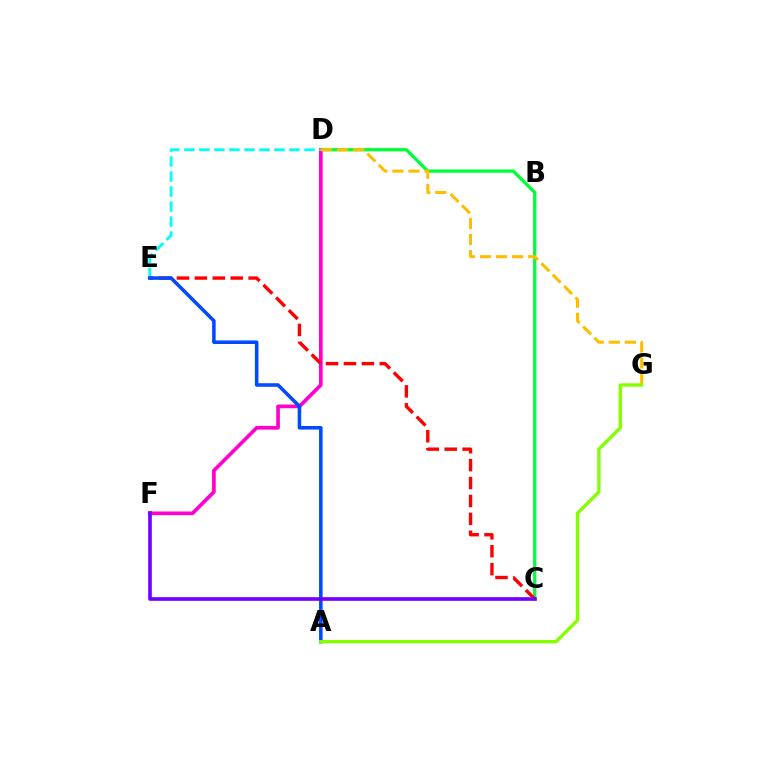{('C', 'D'): [{'color': '#00ff39', 'line_style': 'solid', 'thickness': 2.38}], ('D', 'F'): [{'color': '#ff00cf', 'line_style': 'solid', 'thickness': 2.64}], ('D', 'E'): [{'color': '#00fff6', 'line_style': 'dashed', 'thickness': 2.04}], ('C', 'E'): [{'color': '#ff0000', 'line_style': 'dashed', 'thickness': 2.43}], ('A', 'E'): [{'color': '#004bff', 'line_style': 'solid', 'thickness': 2.55}], ('D', 'G'): [{'color': '#ffbd00', 'line_style': 'dashed', 'thickness': 2.18}], ('C', 'F'): [{'color': '#7200ff', 'line_style': 'solid', 'thickness': 2.62}], ('A', 'G'): [{'color': '#84ff00', 'line_style': 'solid', 'thickness': 2.42}]}